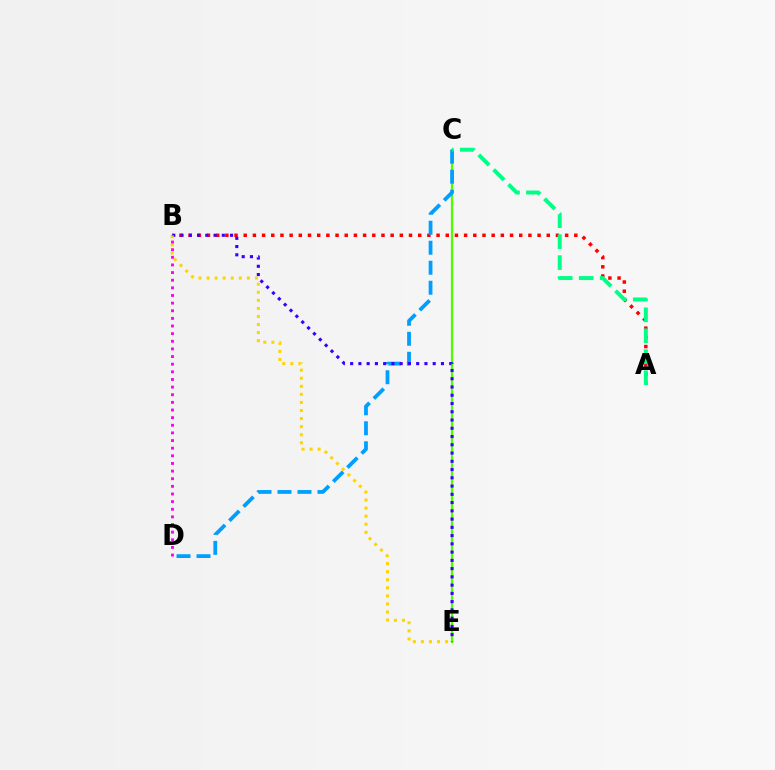{('A', 'B'): [{'color': '#ff0000', 'line_style': 'dotted', 'thickness': 2.5}], ('C', 'E'): [{'color': '#4fff00', 'line_style': 'solid', 'thickness': 1.61}], ('C', 'D'): [{'color': '#009eff', 'line_style': 'dashed', 'thickness': 2.72}], ('A', 'C'): [{'color': '#00ff86', 'line_style': 'dashed', 'thickness': 2.85}], ('B', 'E'): [{'color': '#3700ff', 'line_style': 'dotted', 'thickness': 2.24}, {'color': '#ffd500', 'line_style': 'dotted', 'thickness': 2.19}], ('B', 'D'): [{'color': '#ff00ed', 'line_style': 'dotted', 'thickness': 2.07}]}